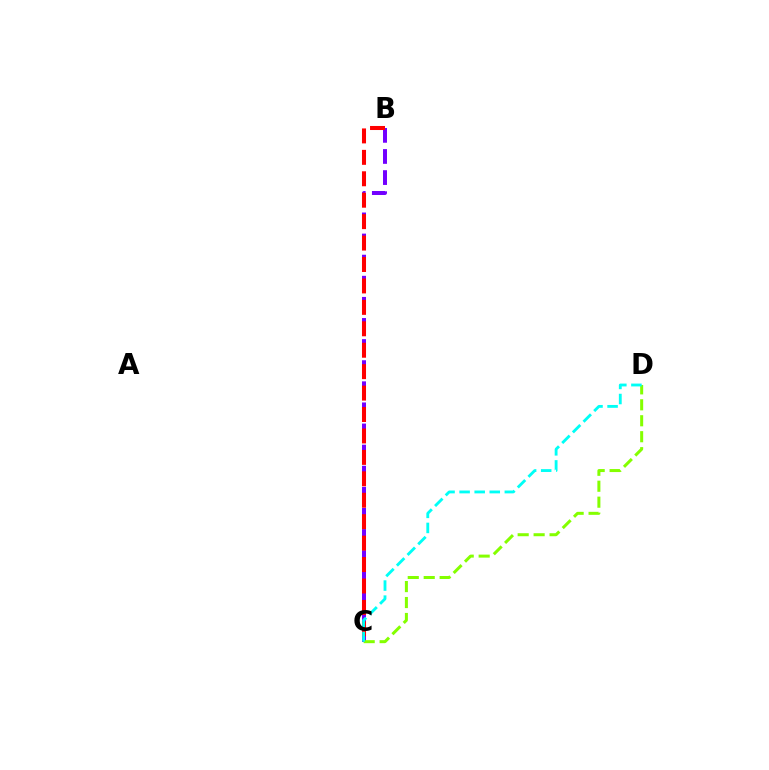{('B', 'C'): [{'color': '#7200ff', 'line_style': 'dashed', 'thickness': 2.87}, {'color': '#ff0000', 'line_style': 'dashed', 'thickness': 2.91}], ('C', 'D'): [{'color': '#84ff00', 'line_style': 'dashed', 'thickness': 2.17}, {'color': '#00fff6', 'line_style': 'dashed', 'thickness': 2.05}]}